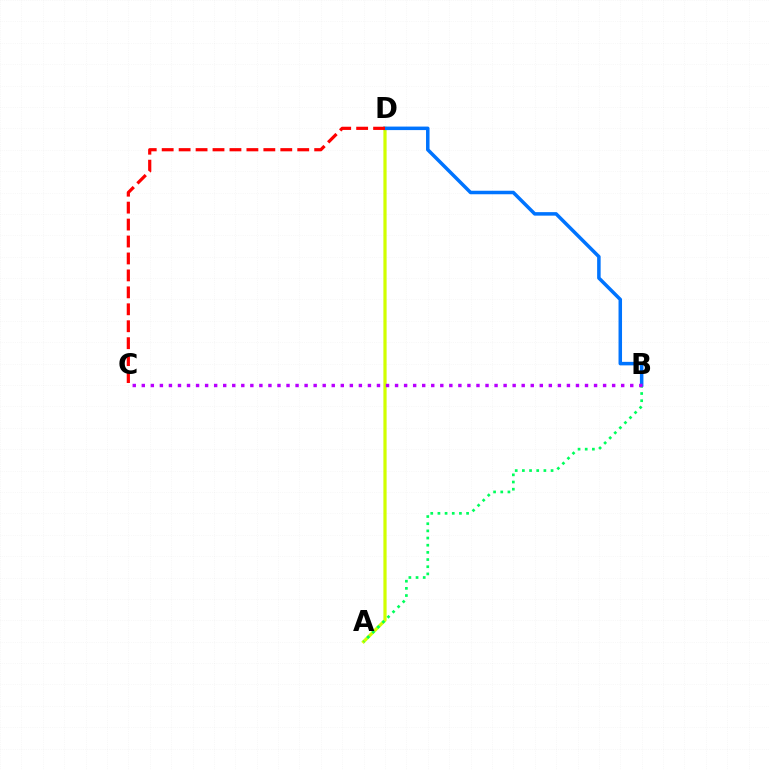{('A', 'D'): [{'color': '#d1ff00', 'line_style': 'solid', 'thickness': 2.32}], ('A', 'B'): [{'color': '#00ff5c', 'line_style': 'dotted', 'thickness': 1.95}], ('B', 'D'): [{'color': '#0074ff', 'line_style': 'solid', 'thickness': 2.53}], ('C', 'D'): [{'color': '#ff0000', 'line_style': 'dashed', 'thickness': 2.3}], ('B', 'C'): [{'color': '#b900ff', 'line_style': 'dotted', 'thickness': 2.46}]}